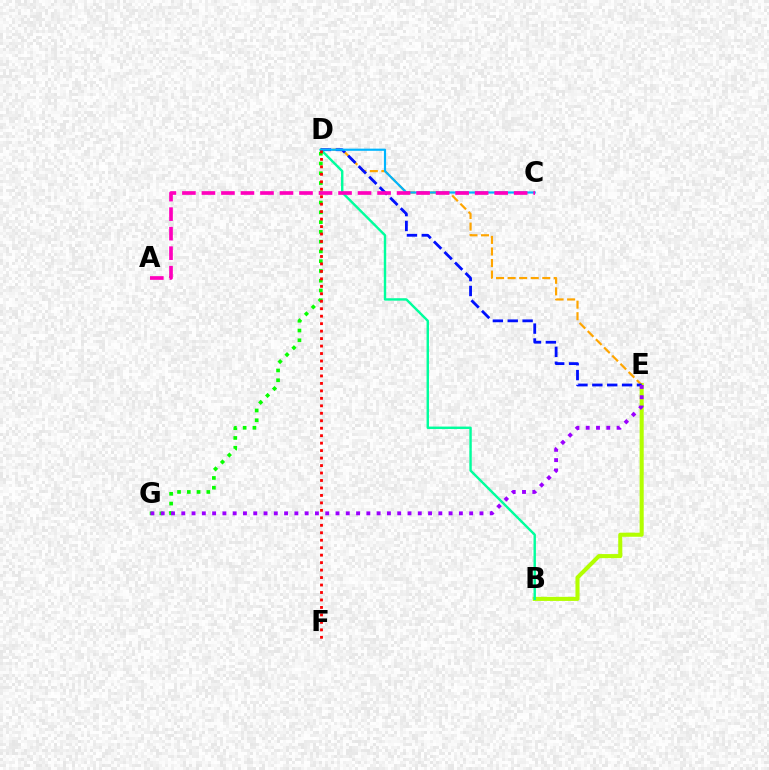{('B', 'E'): [{'color': '#b3ff00', 'line_style': 'solid', 'thickness': 2.93}], ('B', 'D'): [{'color': '#00ff9d', 'line_style': 'solid', 'thickness': 1.74}], ('D', 'E'): [{'color': '#ffa500', 'line_style': 'dashed', 'thickness': 1.57}, {'color': '#0010ff', 'line_style': 'dashed', 'thickness': 2.02}], ('C', 'D'): [{'color': '#00b5ff', 'line_style': 'solid', 'thickness': 1.56}], ('D', 'G'): [{'color': '#08ff00', 'line_style': 'dotted', 'thickness': 2.65}], ('A', 'C'): [{'color': '#ff00bd', 'line_style': 'dashed', 'thickness': 2.65}], ('E', 'G'): [{'color': '#9b00ff', 'line_style': 'dotted', 'thickness': 2.79}], ('D', 'F'): [{'color': '#ff0000', 'line_style': 'dotted', 'thickness': 2.03}]}